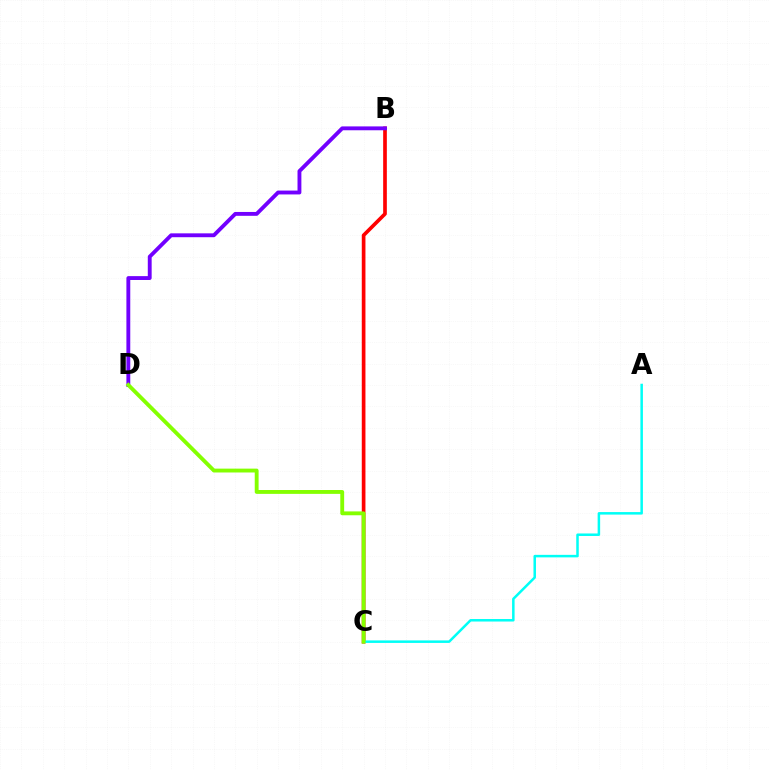{('B', 'C'): [{'color': '#ff0000', 'line_style': 'solid', 'thickness': 2.65}], ('A', 'C'): [{'color': '#00fff6', 'line_style': 'solid', 'thickness': 1.81}], ('B', 'D'): [{'color': '#7200ff', 'line_style': 'solid', 'thickness': 2.78}], ('C', 'D'): [{'color': '#84ff00', 'line_style': 'solid', 'thickness': 2.78}]}